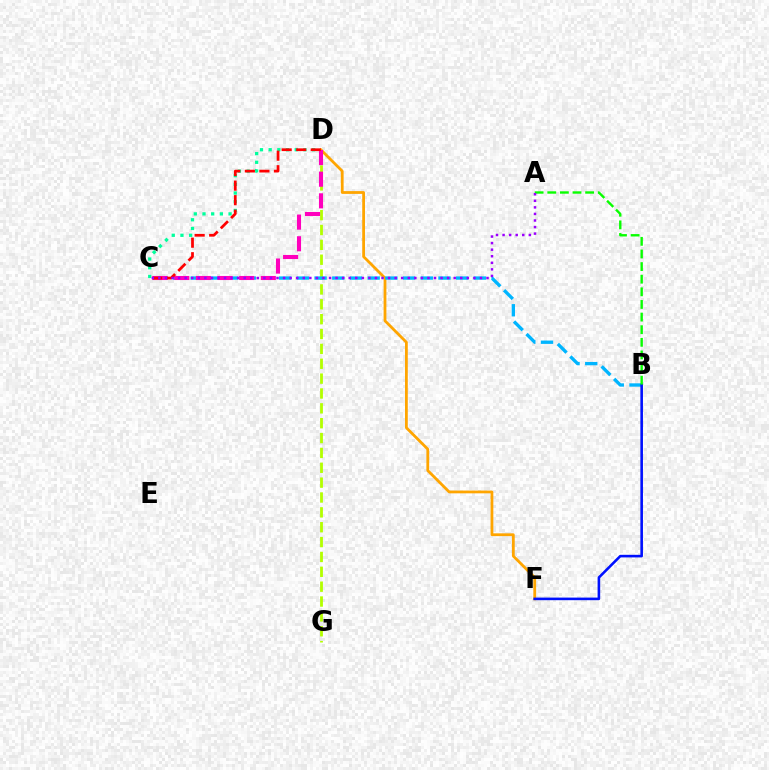{('C', 'D'): [{'color': '#00ff9d', 'line_style': 'dotted', 'thickness': 2.36}, {'color': '#ff00bd', 'line_style': 'dashed', 'thickness': 2.94}, {'color': '#ff0000', 'line_style': 'dashed', 'thickness': 1.98}], ('D', 'G'): [{'color': '#b3ff00', 'line_style': 'dashed', 'thickness': 2.02}], ('D', 'F'): [{'color': '#ffa500', 'line_style': 'solid', 'thickness': 2.0}], ('B', 'C'): [{'color': '#00b5ff', 'line_style': 'dashed', 'thickness': 2.4}], ('B', 'F'): [{'color': '#0010ff', 'line_style': 'solid', 'thickness': 1.87}], ('A', 'B'): [{'color': '#08ff00', 'line_style': 'dashed', 'thickness': 1.71}], ('A', 'C'): [{'color': '#9b00ff', 'line_style': 'dotted', 'thickness': 1.78}]}